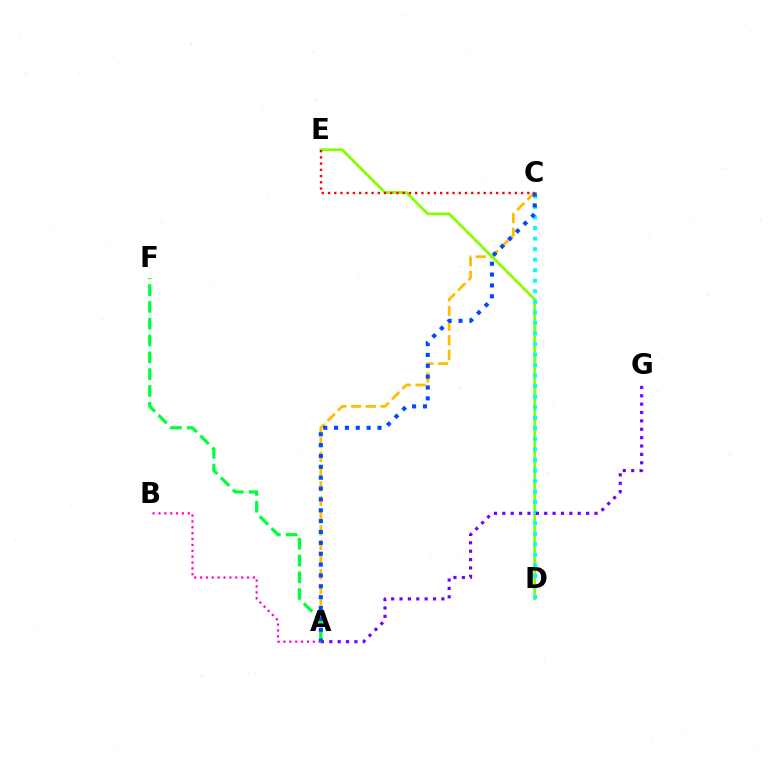{('A', 'C'): [{'color': '#ffbd00', 'line_style': 'dashed', 'thickness': 1.99}, {'color': '#004bff', 'line_style': 'dotted', 'thickness': 2.95}], ('D', 'E'): [{'color': '#84ff00', 'line_style': 'solid', 'thickness': 2.0}], ('C', 'D'): [{'color': '#00fff6', 'line_style': 'dotted', 'thickness': 2.86}], ('A', 'B'): [{'color': '#ff00cf', 'line_style': 'dotted', 'thickness': 1.6}], ('A', 'G'): [{'color': '#7200ff', 'line_style': 'dotted', 'thickness': 2.28}], ('A', 'F'): [{'color': '#00ff39', 'line_style': 'dashed', 'thickness': 2.29}], ('C', 'E'): [{'color': '#ff0000', 'line_style': 'dotted', 'thickness': 1.69}]}